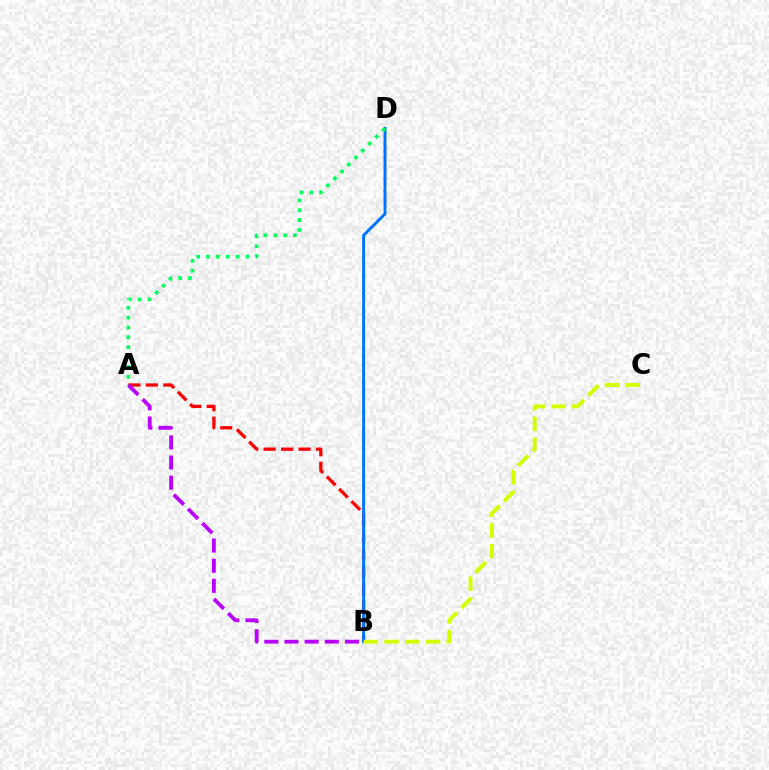{('A', 'B'): [{'color': '#ff0000', 'line_style': 'dashed', 'thickness': 2.37}, {'color': '#b900ff', 'line_style': 'dashed', 'thickness': 2.74}], ('B', 'D'): [{'color': '#0074ff', 'line_style': 'solid', 'thickness': 2.13}], ('B', 'C'): [{'color': '#d1ff00', 'line_style': 'dashed', 'thickness': 2.81}], ('A', 'D'): [{'color': '#00ff5c', 'line_style': 'dotted', 'thickness': 2.68}]}